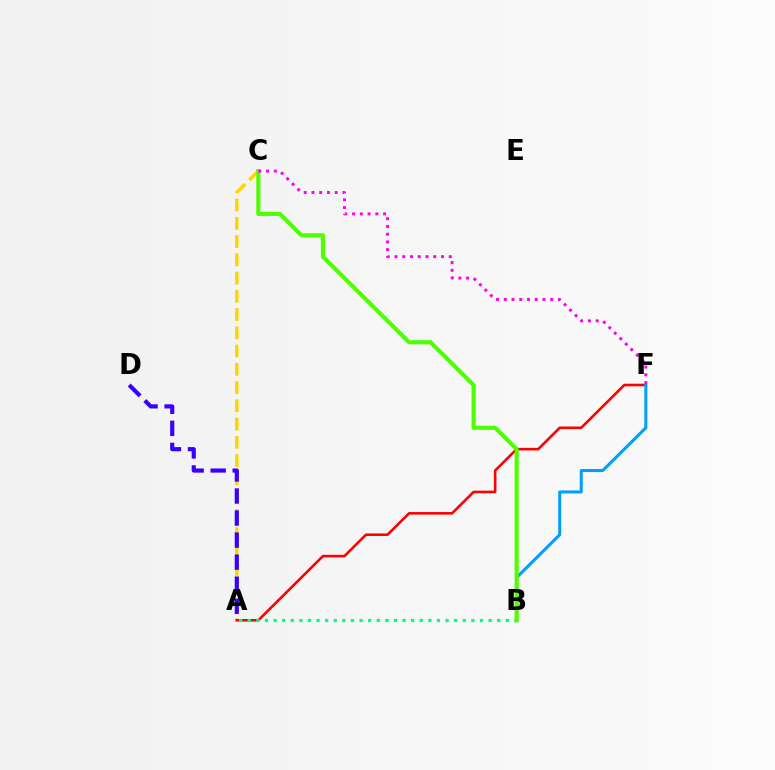{('A', 'C'): [{'color': '#ffd500', 'line_style': 'dashed', 'thickness': 2.48}], ('A', 'F'): [{'color': '#ff0000', 'line_style': 'solid', 'thickness': 1.86}], ('B', 'F'): [{'color': '#009eff', 'line_style': 'solid', 'thickness': 2.18}], ('A', 'B'): [{'color': '#00ff86', 'line_style': 'dotted', 'thickness': 2.34}], ('B', 'C'): [{'color': '#4fff00', 'line_style': 'solid', 'thickness': 2.97}], ('A', 'D'): [{'color': '#3700ff', 'line_style': 'dashed', 'thickness': 2.99}], ('C', 'F'): [{'color': '#ff00ed', 'line_style': 'dotted', 'thickness': 2.11}]}